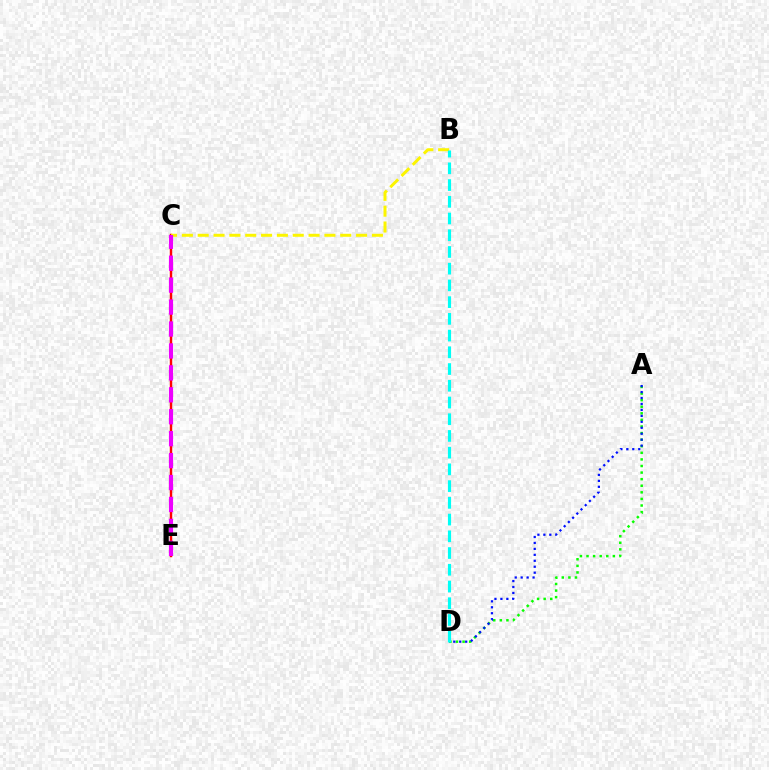{('A', 'D'): [{'color': '#08ff00', 'line_style': 'dotted', 'thickness': 1.79}, {'color': '#0010ff', 'line_style': 'dotted', 'thickness': 1.62}], ('C', 'E'): [{'color': '#ff0000', 'line_style': 'solid', 'thickness': 1.75}, {'color': '#ee00ff', 'line_style': 'dashed', 'thickness': 2.98}], ('B', 'C'): [{'color': '#fcf500', 'line_style': 'dashed', 'thickness': 2.15}], ('B', 'D'): [{'color': '#00fff6', 'line_style': 'dashed', 'thickness': 2.27}]}